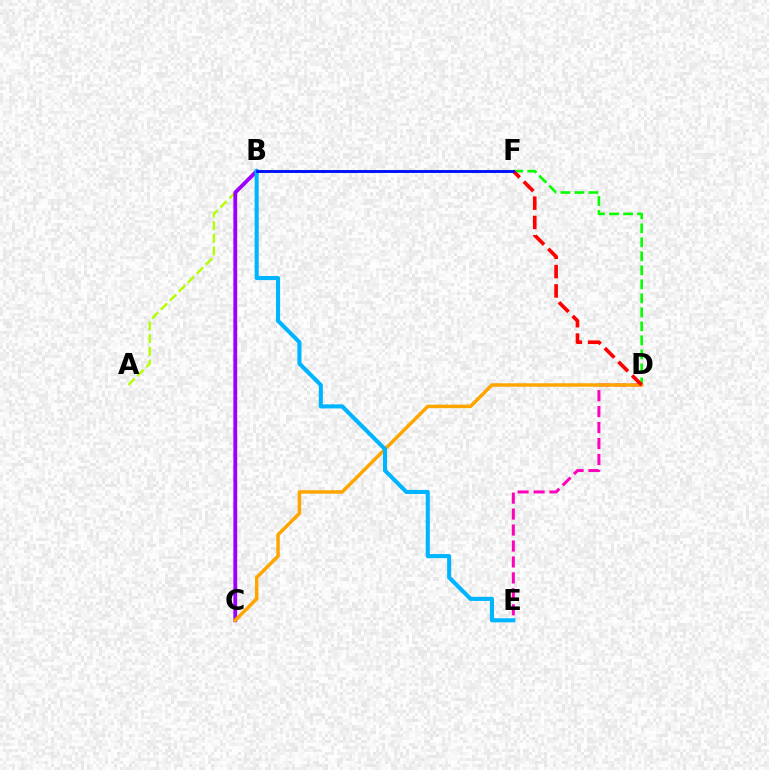{('D', 'E'): [{'color': '#ff00bd', 'line_style': 'dashed', 'thickness': 2.17}], ('A', 'F'): [{'color': '#b3ff00', 'line_style': 'dashed', 'thickness': 1.72}], ('B', 'C'): [{'color': '#00ff9d', 'line_style': 'dashed', 'thickness': 1.63}, {'color': '#9b00ff', 'line_style': 'solid', 'thickness': 2.75}], ('D', 'F'): [{'color': '#08ff00', 'line_style': 'dashed', 'thickness': 1.9}, {'color': '#ff0000', 'line_style': 'dashed', 'thickness': 2.63}], ('C', 'D'): [{'color': '#ffa500', 'line_style': 'solid', 'thickness': 2.51}], ('B', 'E'): [{'color': '#00b5ff', 'line_style': 'solid', 'thickness': 2.94}], ('B', 'F'): [{'color': '#0010ff', 'line_style': 'solid', 'thickness': 2.08}]}